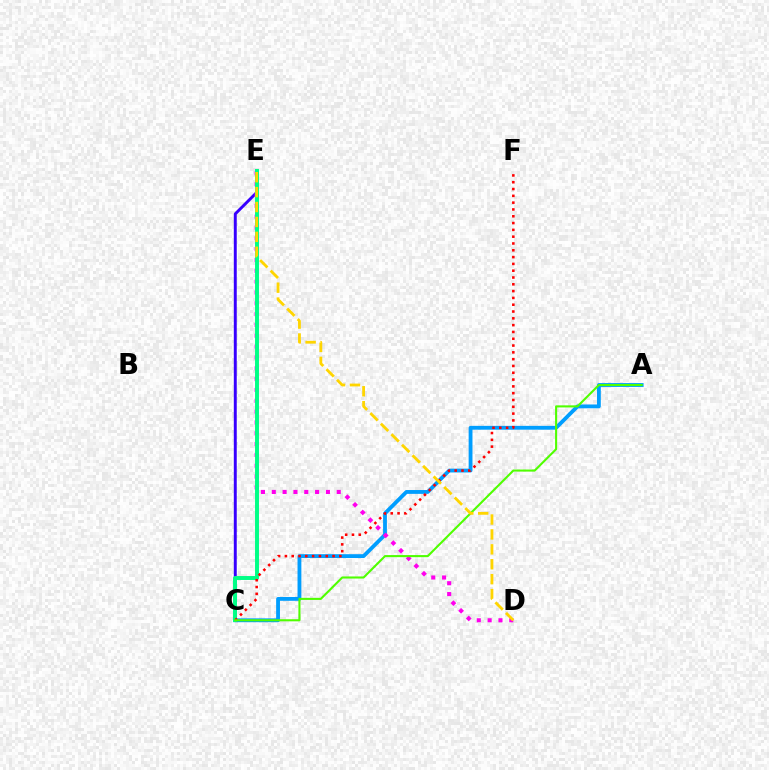{('A', 'C'): [{'color': '#009eff', 'line_style': 'solid', 'thickness': 2.76}, {'color': '#4fff00', 'line_style': 'solid', 'thickness': 1.51}], ('C', 'E'): [{'color': '#3700ff', 'line_style': 'solid', 'thickness': 2.12}, {'color': '#00ff86', 'line_style': 'solid', 'thickness': 2.84}], ('D', 'E'): [{'color': '#ff00ed', 'line_style': 'dotted', 'thickness': 2.94}, {'color': '#ffd500', 'line_style': 'dashed', 'thickness': 2.03}], ('C', 'F'): [{'color': '#ff0000', 'line_style': 'dotted', 'thickness': 1.85}]}